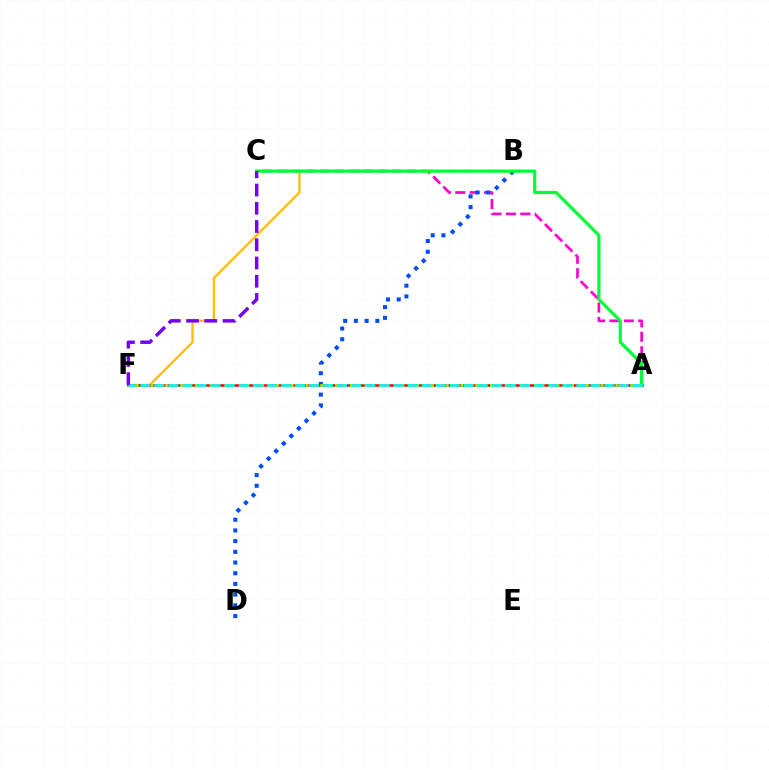{('A', 'C'): [{'color': '#ff00cf', 'line_style': 'dashed', 'thickness': 1.96}, {'color': '#00ff39', 'line_style': 'solid', 'thickness': 2.31}], ('B', 'D'): [{'color': '#004bff', 'line_style': 'dotted', 'thickness': 2.91}], ('B', 'F'): [{'color': '#ffbd00', 'line_style': 'solid', 'thickness': 1.66}], ('A', 'F'): [{'color': '#ff0000', 'line_style': 'solid', 'thickness': 1.82}, {'color': '#84ff00', 'line_style': 'dotted', 'thickness': 2.0}, {'color': '#00fff6', 'line_style': 'dashed', 'thickness': 1.91}], ('C', 'F'): [{'color': '#7200ff', 'line_style': 'dashed', 'thickness': 2.48}]}